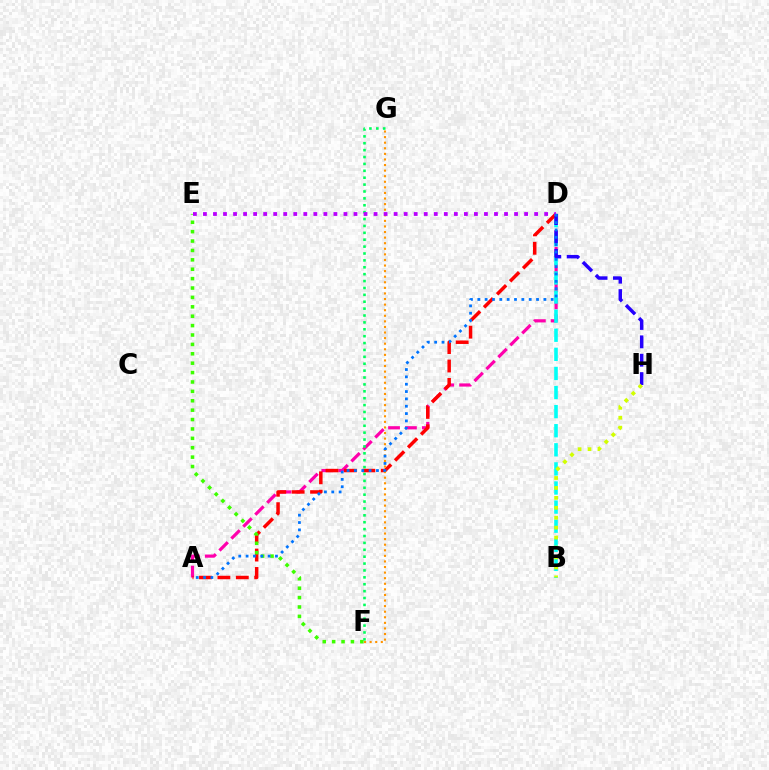{('A', 'D'): [{'color': '#ff00ac', 'line_style': 'dashed', 'thickness': 2.29}, {'color': '#ff0000', 'line_style': 'dashed', 'thickness': 2.5}, {'color': '#0074ff', 'line_style': 'dotted', 'thickness': 1.99}], ('F', 'G'): [{'color': '#00ff5c', 'line_style': 'dotted', 'thickness': 1.87}, {'color': '#ff9400', 'line_style': 'dotted', 'thickness': 1.52}], ('B', 'D'): [{'color': '#00fff6', 'line_style': 'dashed', 'thickness': 2.59}], ('D', 'H'): [{'color': '#2500ff', 'line_style': 'dashed', 'thickness': 2.5}], ('E', 'F'): [{'color': '#3dff00', 'line_style': 'dotted', 'thickness': 2.55}], ('D', 'E'): [{'color': '#b900ff', 'line_style': 'dotted', 'thickness': 2.73}], ('B', 'H'): [{'color': '#d1ff00', 'line_style': 'dotted', 'thickness': 2.7}]}